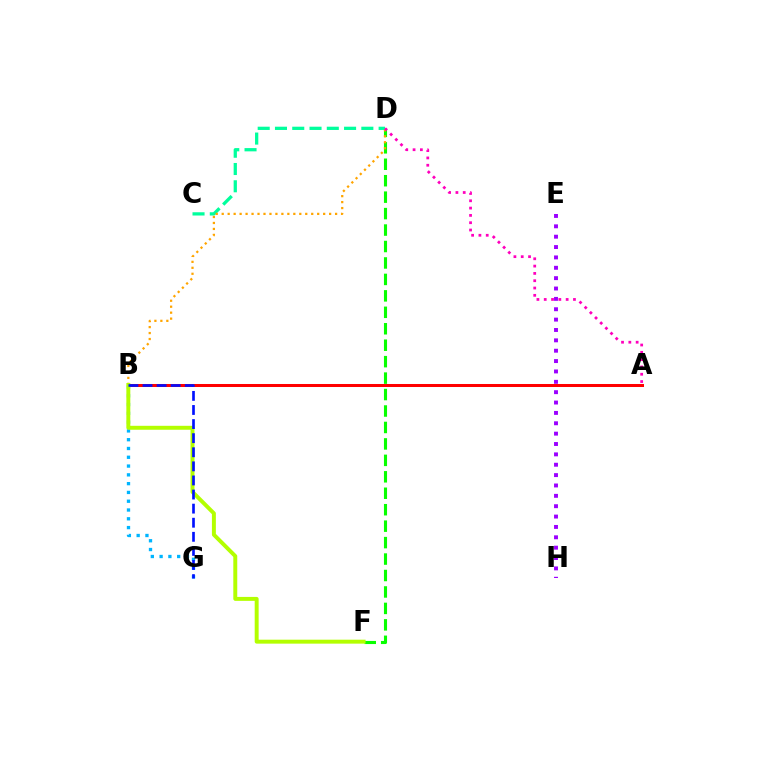{('B', 'G'): [{'color': '#00b5ff', 'line_style': 'dotted', 'thickness': 2.39}, {'color': '#0010ff', 'line_style': 'dashed', 'thickness': 1.91}], ('D', 'F'): [{'color': '#08ff00', 'line_style': 'dashed', 'thickness': 2.23}], ('C', 'D'): [{'color': '#00ff9d', 'line_style': 'dashed', 'thickness': 2.35}], ('B', 'D'): [{'color': '#ffa500', 'line_style': 'dotted', 'thickness': 1.62}], ('A', 'B'): [{'color': '#ff0000', 'line_style': 'solid', 'thickness': 2.17}], ('B', 'F'): [{'color': '#b3ff00', 'line_style': 'solid', 'thickness': 2.84}], ('E', 'H'): [{'color': '#9b00ff', 'line_style': 'dotted', 'thickness': 2.82}], ('A', 'D'): [{'color': '#ff00bd', 'line_style': 'dotted', 'thickness': 1.99}]}